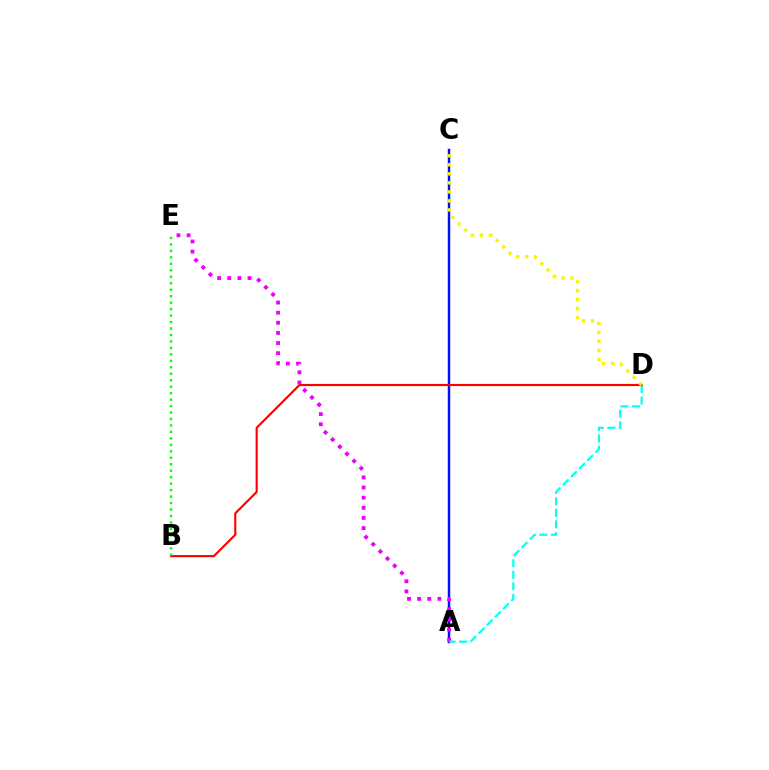{('A', 'C'): [{'color': '#0010ff', 'line_style': 'solid', 'thickness': 1.76}], ('A', 'E'): [{'color': '#ee00ff', 'line_style': 'dotted', 'thickness': 2.75}], ('A', 'D'): [{'color': '#00fff6', 'line_style': 'dashed', 'thickness': 1.57}], ('B', 'D'): [{'color': '#ff0000', 'line_style': 'solid', 'thickness': 1.54}], ('C', 'D'): [{'color': '#fcf500', 'line_style': 'dotted', 'thickness': 2.45}], ('B', 'E'): [{'color': '#08ff00', 'line_style': 'dotted', 'thickness': 1.76}]}